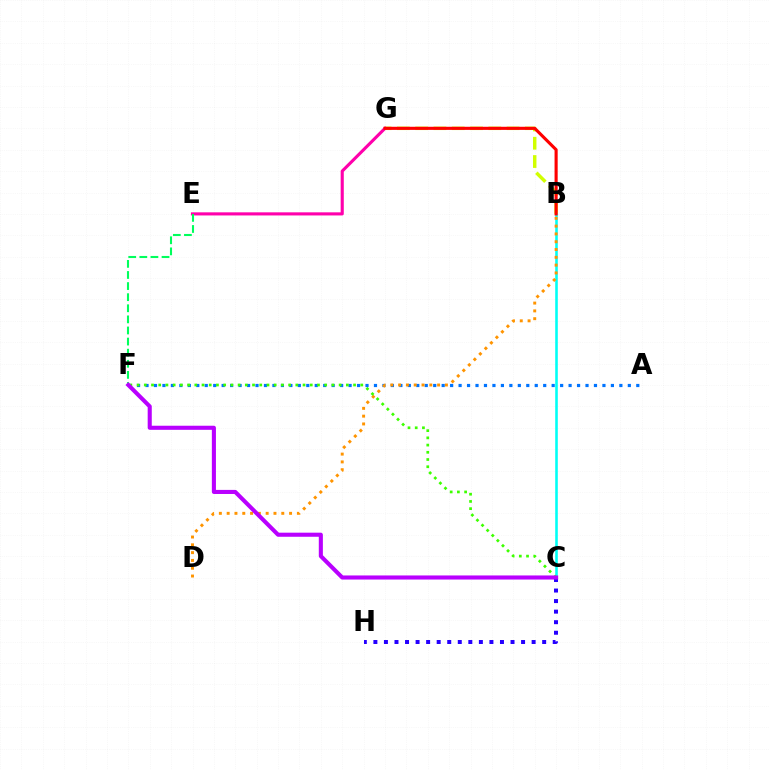{('B', 'G'): [{'color': '#d1ff00', 'line_style': 'dashed', 'thickness': 2.48}, {'color': '#ff0000', 'line_style': 'solid', 'thickness': 2.24}], ('A', 'F'): [{'color': '#0074ff', 'line_style': 'dotted', 'thickness': 2.3}], ('B', 'C'): [{'color': '#00fff6', 'line_style': 'solid', 'thickness': 1.86}], ('B', 'D'): [{'color': '#ff9400', 'line_style': 'dotted', 'thickness': 2.12}], ('E', 'G'): [{'color': '#ff00ac', 'line_style': 'solid', 'thickness': 2.24}], ('C', 'H'): [{'color': '#2500ff', 'line_style': 'dotted', 'thickness': 2.87}], ('C', 'F'): [{'color': '#3dff00', 'line_style': 'dotted', 'thickness': 1.96}, {'color': '#b900ff', 'line_style': 'solid', 'thickness': 2.94}], ('E', 'F'): [{'color': '#00ff5c', 'line_style': 'dashed', 'thickness': 1.51}]}